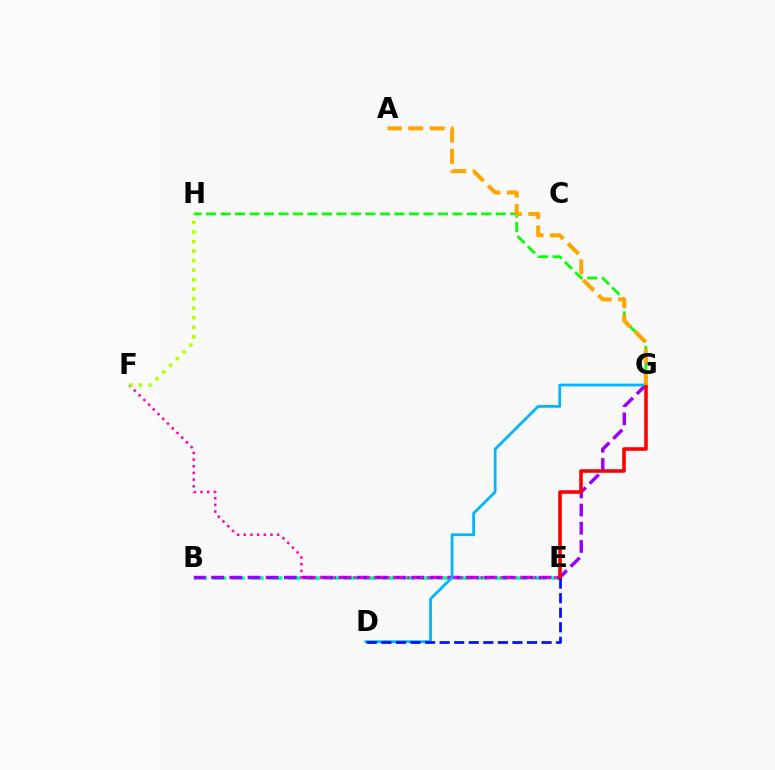{('B', 'E'): [{'color': '#00ff9d', 'line_style': 'dashed', 'thickness': 2.56}], ('B', 'G'): [{'color': '#9b00ff', 'line_style': 'dashed', 'thickness': 2.47}], ('G', 'H'): [{'color': '#08ff00', 'line_style': 'dashed', 'thickness': 1.97}], ('E', 'F'): [{'color': '#ff00bd', 'line_style': 'dotted', 'thickness': 1.82}], ('D', 'G'): [{'color': '#00b5ff', 'line_style': 'solid', 'thickness': 1.99}], ('E', 'G'): [{'color': '#ff0000', 'line_style': 'solid', 'thickness': 2.58}], ('F', 'H'): [{'color': '#b3ff00', 'line_style': 'dotted', 'thickness': 2.59}], ('D', 'E'): [{'color': '#0010ff', 'line_style': 'dashed', 'thickness': 1.98}], ('A', 'G'): [{'color': '#ffa500', 'line_style': 'dashed', 'thickness': 2.91}]}